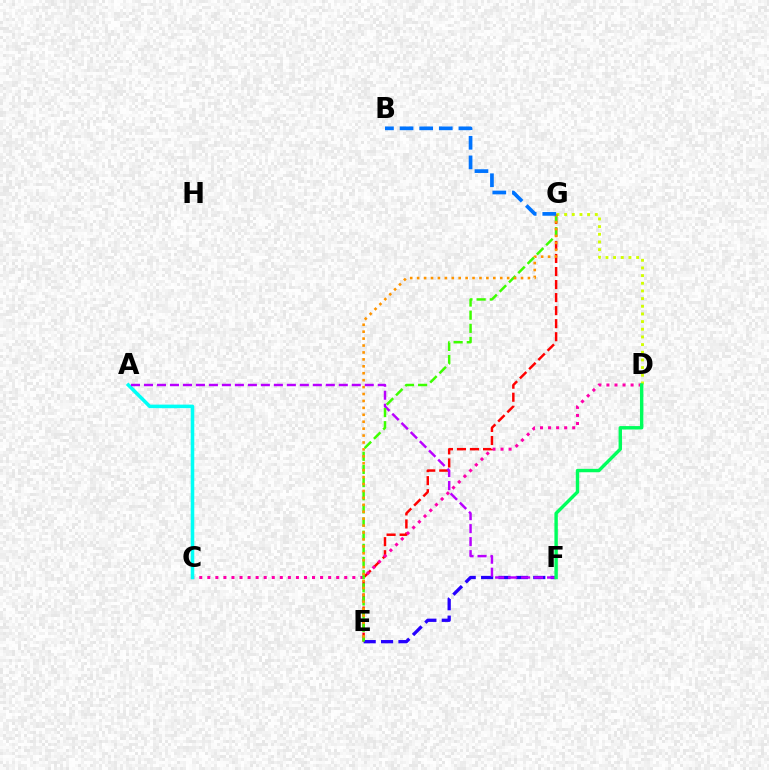{('D', 'G'): [{'color': '#d1ff00', 'line_style': 'dotted', 'thickness': 2.08}], ('E', 'G'): [{'color': '#ff0000', 'line_style': 'dashed', 'thickness': 1.77}, {'color': '#3dff00', 'line_style': 'dashed', 'thickness': 1.79}, {'color': '#ff9400', 'line_style': 'dotted', 'thickness': 1.88}], ('C', 'D'): [{'color': '#ff00ac', 'line_style': 'dotted', 'thickness': 2.19}], ('A', 'C'): [{'color': '#00fff6', 'line_style': 'solid', 'thickness': 2.55}], ('E', 'F'): [{'color': '#2500ff', 'line_style': 'dashed', 'thickness': 2.36}], ('A', 'F'): [{'color': '#b900ff', 'line_style': 'dashed', 'thickness': 1.76}], ('D', 'F'): [{'color': '#00ff5c', 'line_style': 'solid', 'thickness': 2.45}], ('B', 'G'): [{'color': '#0074ff', 'line_style': 'dashed', 'thickness': 2.66}]}